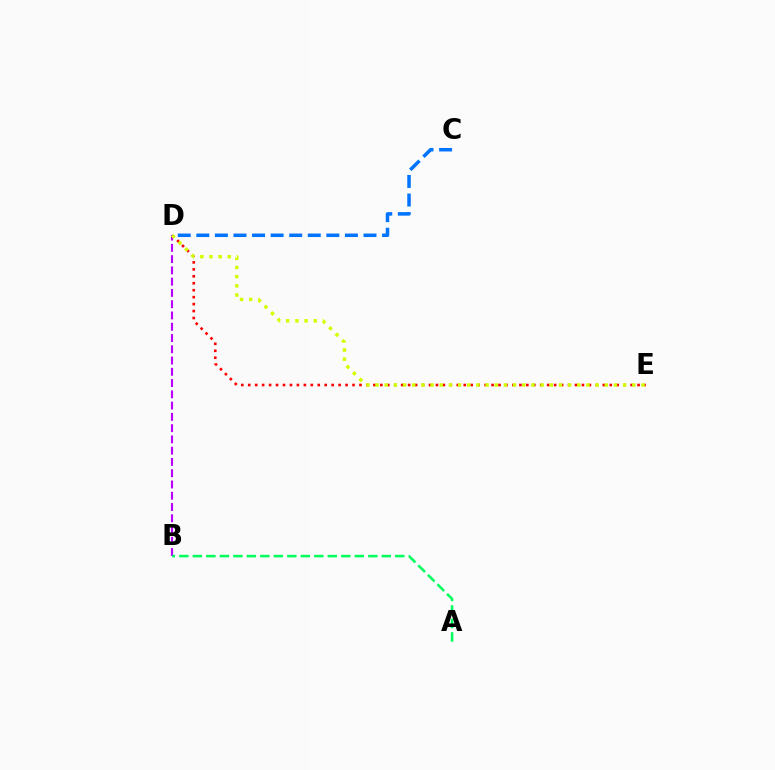{('B', 'D'): [{'color': '#b900ff', 'line_style': 'dashed', 'thickness': 1.53}], ('D', 'E'): [{'color': '#ff0000', 'line_style': 'dotted', 'thickness': 1.89}, {'color': '#d1ff00', 'line_style': 'dotted', 'thickness': 2.49}], ('A', 'B'): [{'color': '#00ff5c', 'line_style': 'dashed', 'thickness': 1.83}], ('C', 'D'): [{'color': '#0074ff', 'line_style': 'dashed', 'thickness': 2.52}]}